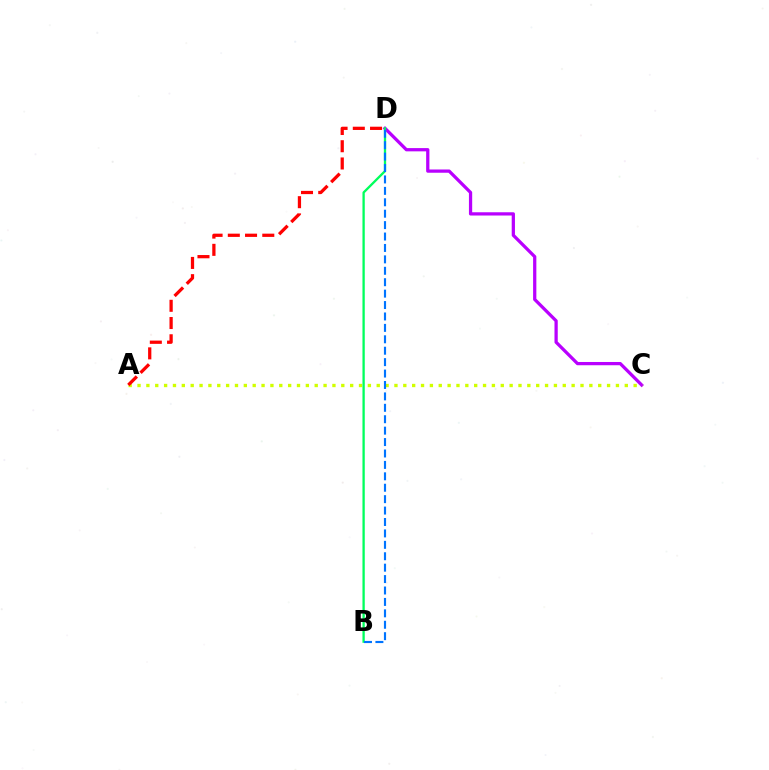{('C', 'D'): [{'color': '#b900ff', 'line_style': 'solid', 'thickness': 2.34}], ('A', 'C'): [{'color': '#d1ff00', 'line_style': 'dotted', 'thickness': 2.41}], ('B', 'D'): [{'color': '#00ff5c', 'line_style': 'solid', 'thickness': 1.66}, {'color': '#0074ff', 'line_style': 'dashed', 'thickness': 1.55}], ('A', 'D'): [{'color': '#ff0000', 'line_style': 'dashed', 'thickness': 2.34}]}